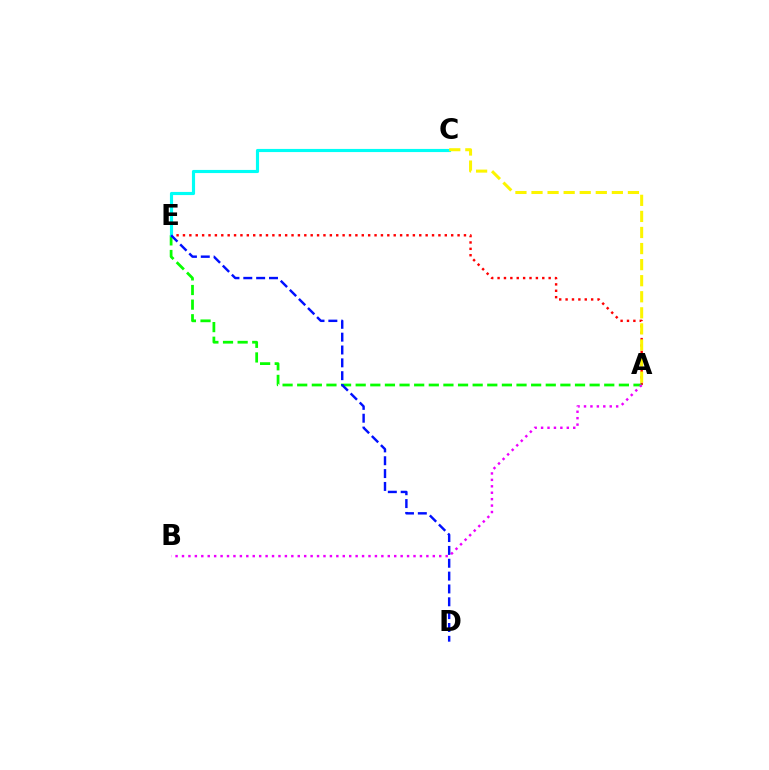{('A', 'E'): [{'color': '#ff0000', 'line_style': 'dotted', 'thickness': 1.74}, {'color': '#08ff00', 'line_style': 'dashed', 'thickness': 1.99}], ('C', 'E'): [{'color': '#00fff6', 'line_style': 'solid', 'thickness': 2.26}], ('A', 'B'): [{'color': '#ee00ff', 'line_style': 'dotted', 'thickness': 1.75}], ('A', 'C'): [{'color': '#fcf500', 'line_style': 'dashed', 'thickness': 2.18}], ('D', 'E'): [{'color': '#0010ff', 'line_style': 'dashed', 'thickness': 1.75}]}